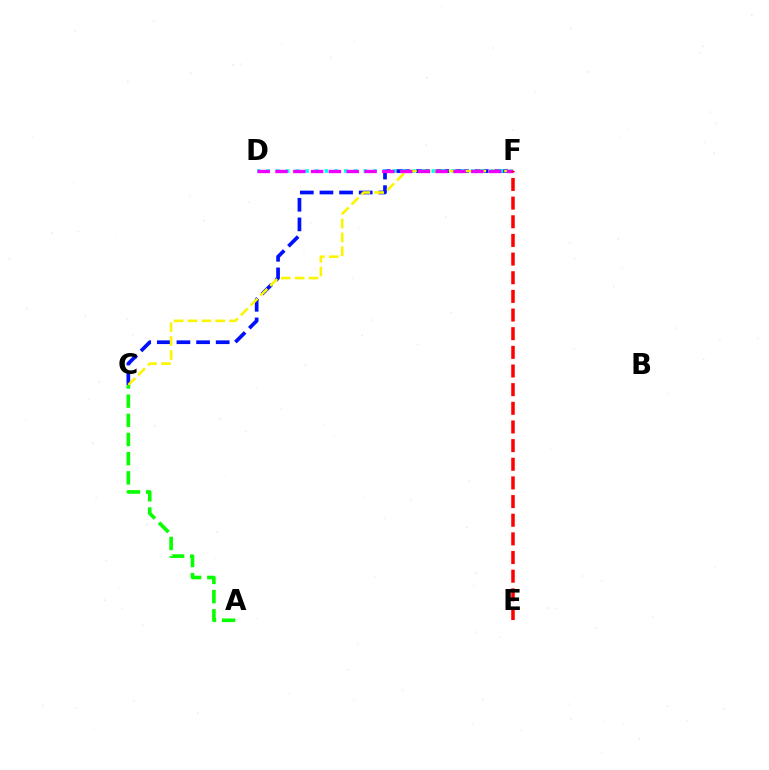{('C', 'F'): [{'color': '#0010ff', 'line_style': 'dashed', 'thickness': 2.67}, {'color': '#fcf500', 'line_style': 'dashed', 'thickness': 1.88}], ('D', 'F'): [{'color': '#00fff6', 'line_style': 'dotted', 'thickness': 2.64}, {'color': '#ee00ff', 'line_style': 'dashed', 'thickness': 2.42}], ('E', 'F'): [{'color': '#ff0000', 'line_style': 'dashed', 'thickness': 2.53}], ('A', 'C'): [{'color': '#08ff00', 'line_style': 'dashed', 'thickness': 2.61}]}